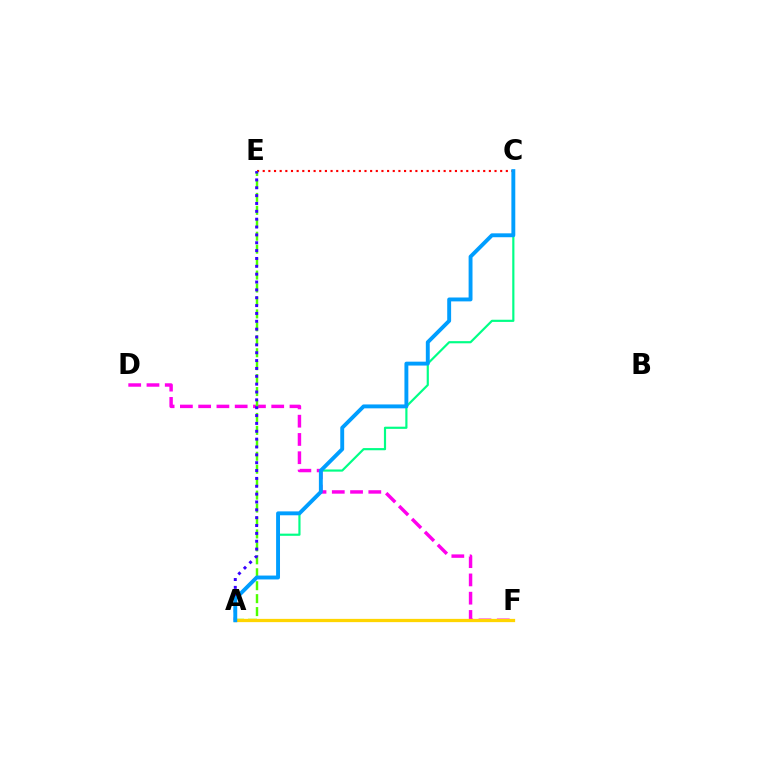{('C', 'E'): [{'color': '#ff0000', 'line_style': 'dotted', 'thickness': 1.54}], ('D', 'F'): [{'color': '#ff00ed', 'line_style': 'dashed', 'thickness': 2.48}], ('A', 'E'): [{'color': '#4fff00', 'line_style': 'dashed', 'thickness': 1.76}, {'color': '#3700ff', 'line_style': 'dotted', 'thickness': 2.13}], ('A', 'C'): [{'color': '#00ff86', 'line_style': 'solid', 'thickness': 1.56}, {'color': '#009eff', 'line_style': 'solid', 'thickness': 2.8}], ('A', 'F'): [{'color': '#ffd500', 'line_style': 'solid', 'thickness': 2.35}]}